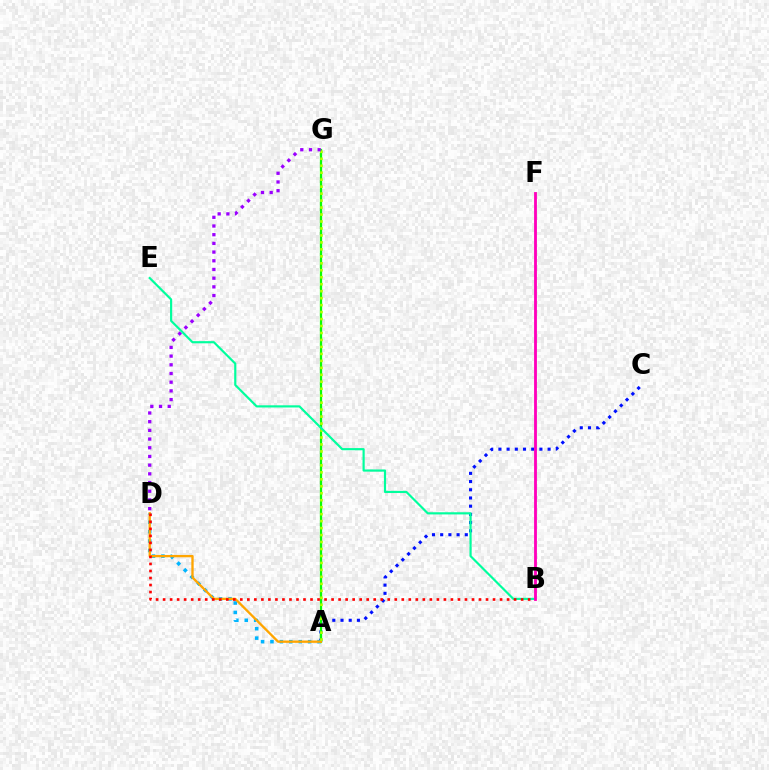{('A', 'C'): [{'color': '#0010ff', 'line_style': 'dotted', 'thickness': 2.23}], ('A', 'D'): [{'color': '#00b5ff', 'line_style': 'dotted', 'thickness': 2.56}, {'color': '#ffa500', 'line_style': 'solid', 'thickness': 1.68}], ('A', 'G'): [{'color': '#08ff00', 'line_style': 'solid', 'thickness': 1.63}, {'color': '#b3ff00', 'line_style': 'dotted', 'thickness': 1.89}], ('B', 'E'): [{'color': '#00ff9d', 'line_style': 'solid', 'thickness': 1.56}], ('B', 'D'): [{'color': '#ff0000', 'line_style': 'dotted', 'thickness': 1.91}], ('D', 'G'): [{'color': '#9b00ff', 'line_style': 'dotted', 'thickness': 2.36}], ('B', 'F'): [{'color': '#ff00bd', 'line_style': 'solid', 'thickness': 2.04}]}